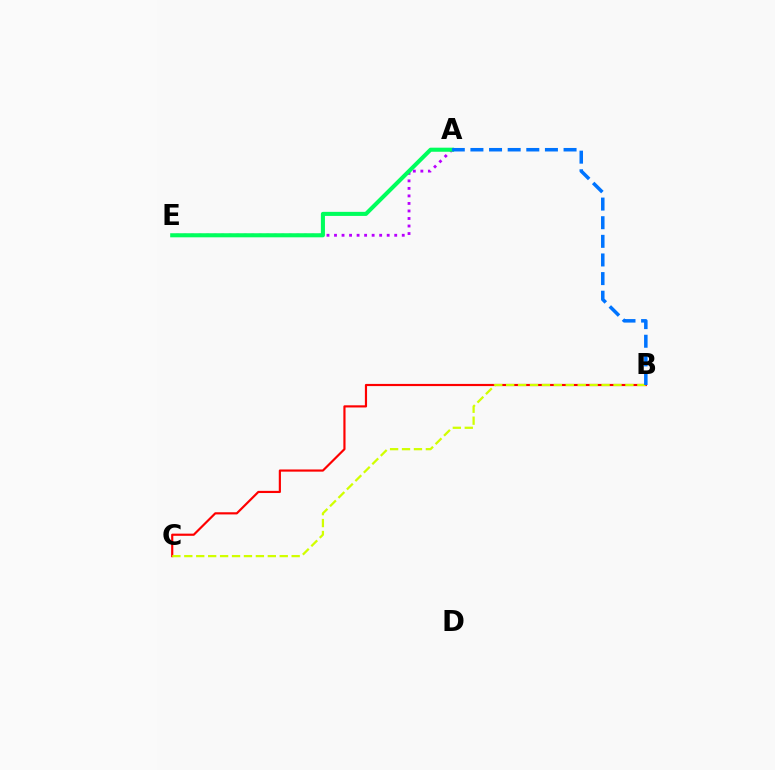{('A', 'E'): [{'color': '#b900ff', 'line_style': 'dotted', 'thickness': 2.04}, {'color': '#00ff5c', 'line_style': 'solid', 'thickness': 2.93}], ('B', 'C'): [{'color': '#ff0000', 'line_style': 'solid', 'thickness': 1.56}, {'color': '#d1ff00', 'line_style': 'dashed', 'thickness': 1.62}], ('A', 'B'): [{'color': '#0074ff', 'line_style': 'dashed', 'thickness': 2.53}]}